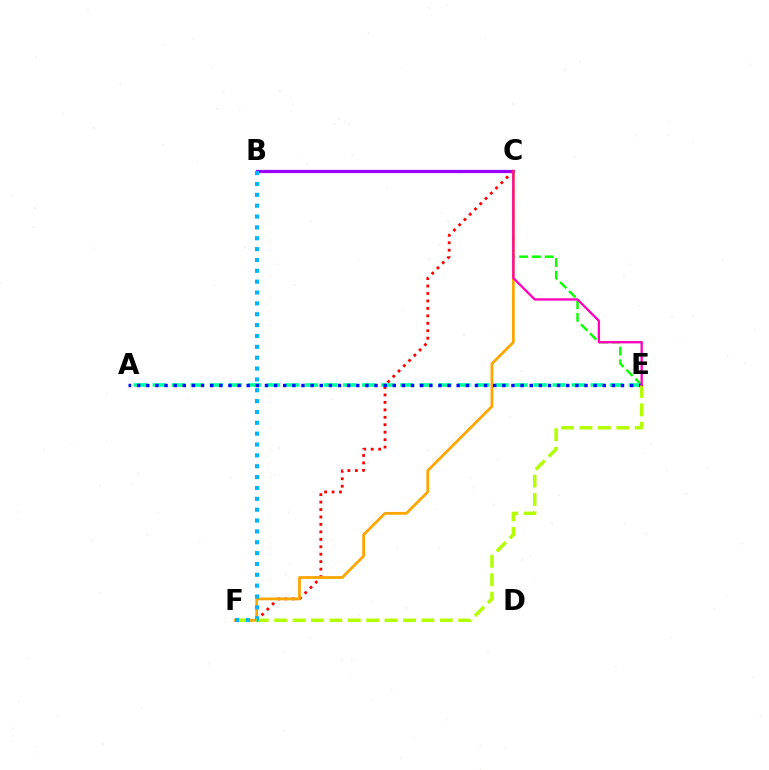{('B', 'C'): [{'color': '#9b00ff', 'line_style': 'solid', 'thickness': 2.32}], ('C', 'F'): [{'color': '#ff0000', 'line_style': 'dotted', 'thickness': 2.02}, {'color': '#ffa500', 'line_style': 'solid', 'thickness': 1.99}], ('C', 'E'): [{'color': '#08ff00', 'line_style': 'dashed', 'thickness': 1.73}, {'color': '#ff00bd', 'line_style': 'solid', 'thickness': 1.67}], ('A', 'E'): [{'color': '#00ff9d', 'line_style': 'dashed', 'thickness': 2.59}, {'color': '#0010ff', 'line_style': 'dotted', 'thickness': 2.48}], ('E', 'F'): [{'color': '#b3ff00', 'line_style': 'dashed', 'thickness': 2.5}], ('B', 'F'): [{'color': '#00b5ff', 'line_style': 'dotted', 'thickness': 2.95}]}